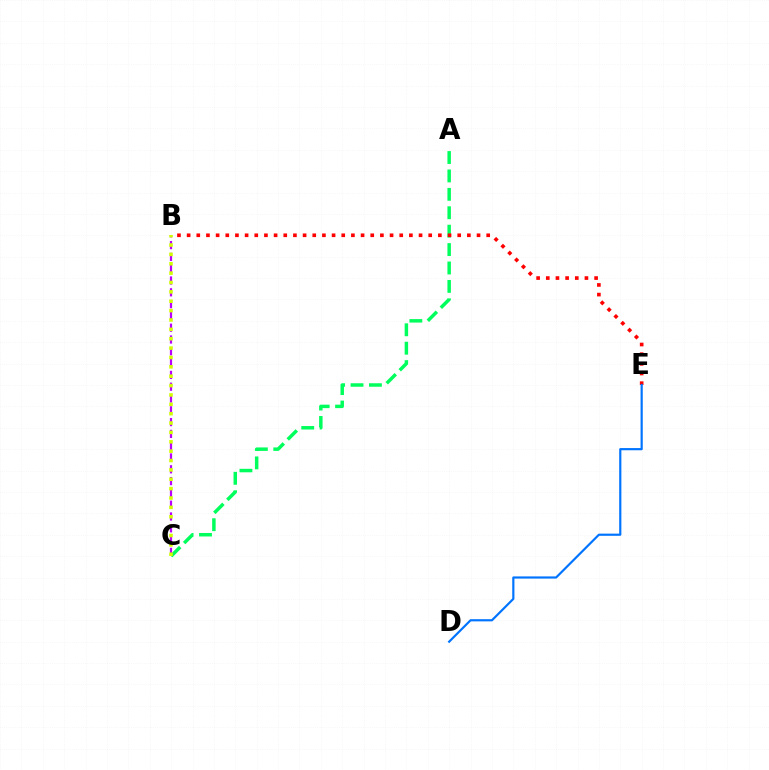{('A', 'C'): [{'color': '#00ff5c', 'line_style': 'dashed', 'thickness': 2.5}], ('B', 'C'): [{'color': '#b900ff', 'line_style': 'dashed', 'thickness': 1.6}, {'color': '#d1ff00', 'line_style': 'dotted', 'thickness': 2.55}], ('B', 'E'): [{'color': '#ff0000', 'line_style': 'dotted', 'thickness': 2.63}], ('D', 'E'): [{'color': '#0074ff', 'line_style': 'solid', 'thickness': 1.57}]}